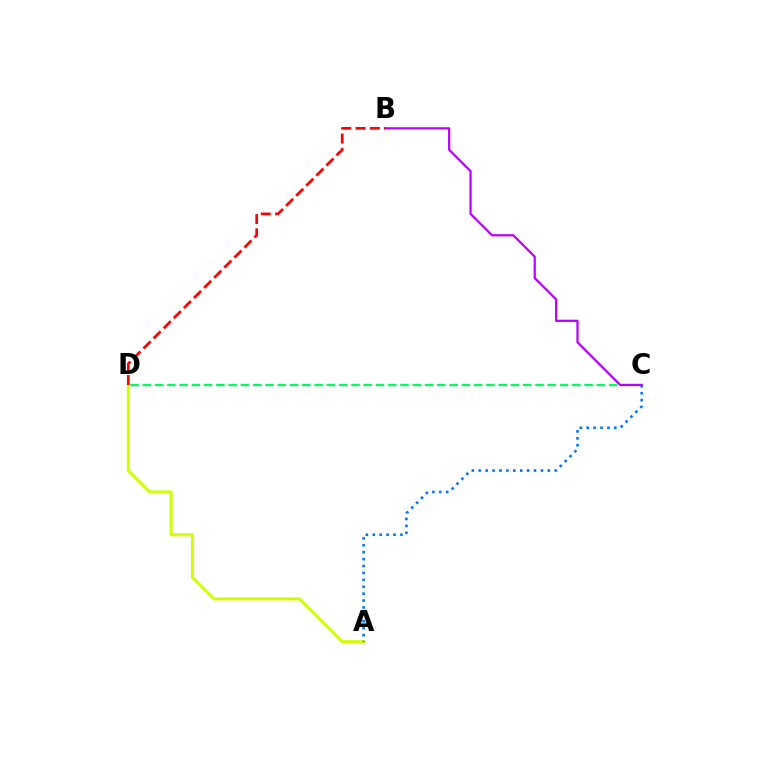{('A', 'D'): [{'color': '#d1ff00', 'line_style': 'solid', 'thickness': 2.21}], ('A', 'C'): [{'color': '#0074ff', 'line_style': 'dotted', 'thickness': 1.88}], ('C', 'D'): [{'color': '#00ff5c', 'line_style': 'dashed', 'thickness': 1.67}], ('B', 'C'): [{'color': '#b900ff', 'line_style': 'solid', 'thickness': 1.6}], ('B', 'D'): [{'color': '#ff0000', 'line_style': 'dashed', 'thickness': 1.94}]}